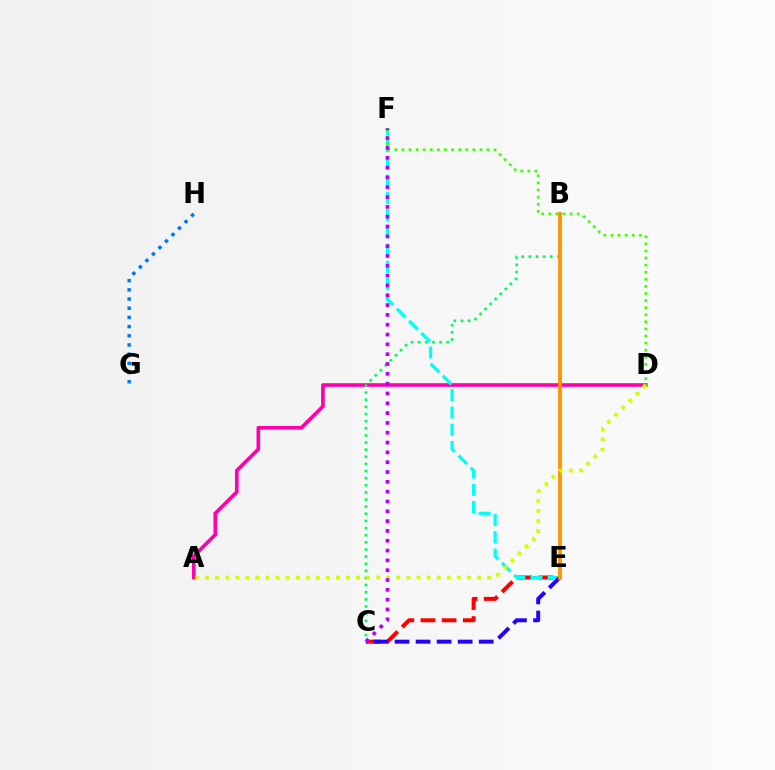{('C', 'E'): [{'color': '#ff0000', 'line_style': 'dashed', 'thickness': 2.87}, {'color': '#2500ff', 'line_style': 'dashed', 'thickness': 2.86}], ('A', 'D'): [{'color': '#ff00ac', 'line_style': 'solid', 'thickness': 2.62}, {'color': '#d1ff00', 'line_style': 'dotted', 'thickness': 2.74}], ('E', 'F'): [{'color': '#00fff6', 'line_style': 'dashed', 'thickness': 2.34}], ('G', 'H'): [{'color': '#0074ff', 'line_style': 'dotted', 'thickness': 2.5}], ('B', 'C'): [{'color': '#00ff5c', 'line_style': 'dotted', 'thickness': 1.94}], ('D', 'F'): [{'color': '#3dff00', 'line_style': 'dotted', 'thickness': 1.93}], ('B', 'E'): [{'color': '#ff9400', 'line_style': 'solid', 'thickness': 2.75}], ('C', 'F'): [{'color': '#b900ff', 'line_style': 'dotted', 'thickness': 2.67}]}